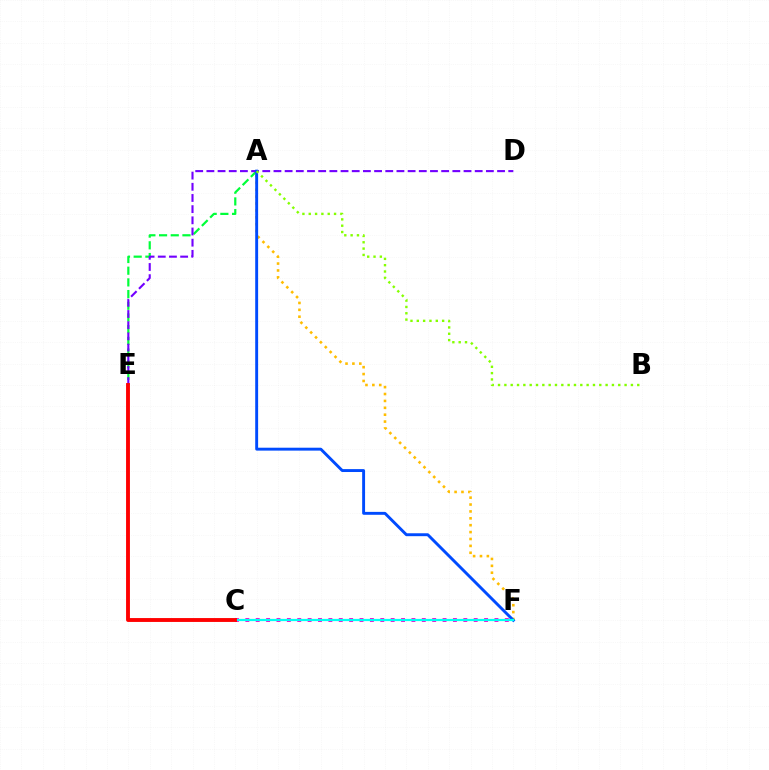{('A', 'E'): [{'color': '#00ff39', 'line_style': 'dashed', 'thickness': 1.59}], ('C', 'F'): [{'color': '#ff00cf', 'line_style': 'dotted', 'thickness': 2.82}, {'color': '#00fff6', 'line_style': 'solid', 'thickness': 1.61}], ('D', 'E'): [{'color': '#7200ff', 'line_style': 'dashed', 'thickness': 1.52}], ('A', 'F'): [{'color': '#ffbd00', 'line_style': 'dotted', 'thickness': 1.87}, {'color': '#004bff', 'line_style': 'solid', 'thickness': 2.1}], ('A', 'B'): [{'color': '#84ff00', 'line_style': 'dotted', 'thickness': 1.72}], ('C', 'E'): [{'color': '#ff0000', 'line_style': 'solid', 'thickness': 2.79}]}